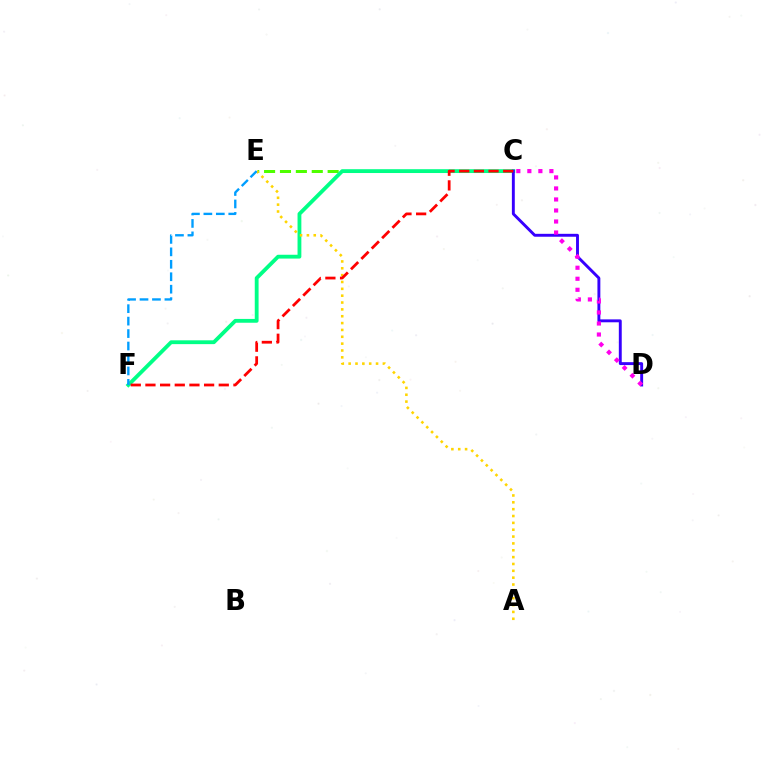{('C', 'E'): [{'color': '#4fff00', 'line_style': 'dashed', 'thickness': 2.16}], ('C', 'F'): [{'color': '#00ff86', 'line_style': 'solid', 'thickness': 2.75}, {'color': '#ff0000', 'line_style': 'dashed', 'thickness': 1.99}], ('C', 'D'): [{'color': '#3700ff', 'line_style': 'solid', 'thickness': 2.09}, {'color': '#ff00ed', 'line_style': 'dotted', 'thickness': 2.99}], ('A', 'E'): [{'color': '#ffd500', 'line_style': 'dotted', 'thickness': 1.86}], ('E', 'F'): [{'color': '#009eff', 'line_style': 'dashed', 'thickness': 1.69}]}